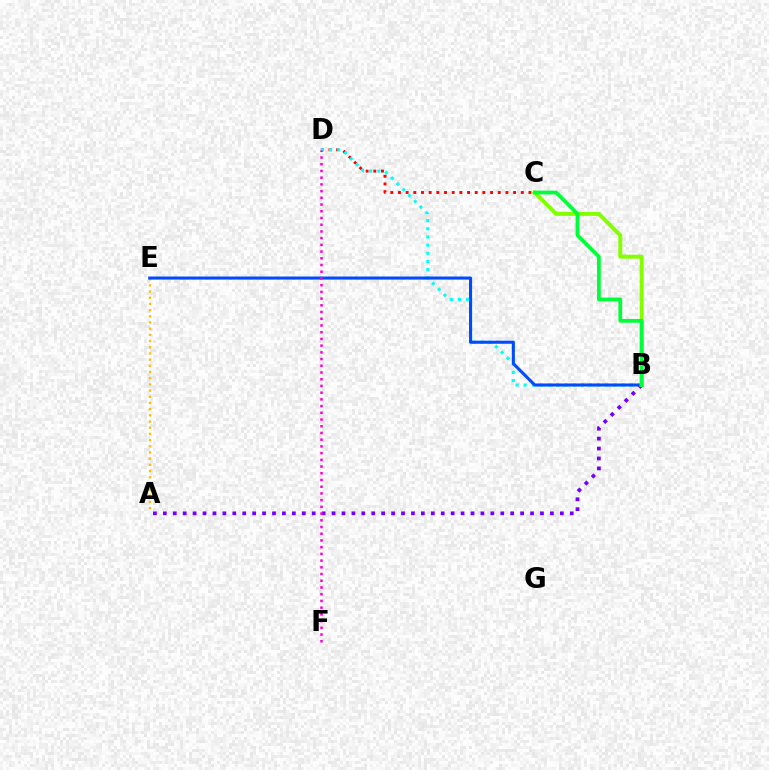{('C', 'D'): [{'color': '#ff0000', 'line_style': 'dotted', 'thickness': 2.08}], ('B', 'D'): [{'color': '#00fff6', 'line_style': 'dotted', 'thickness': 2.22}], ('A', 'E'): [{'color': '#ffbd00', 'line_style': 'dotted', 'thickness': 1.68}], ('B', 'E'): [{'color': '#004bff', 'line_style': 'solid', 'thickness': 2.21}], ('A', 'B'): [{'color': '#7200ff', 'line_style': 'dotted', 'thickness': 2.7}], ('B', 'C'): [{'color': '#84ff00', 'line_style': 'solid', 'thickness': 2.85}, {'color': '#00ff39', 'line_style': 'solid', 'thickness': 2.71}], ('D', 'F'): [{'color': '#ff00cf', 'line_style': 'dotted', 'thickness': 1.83}]}